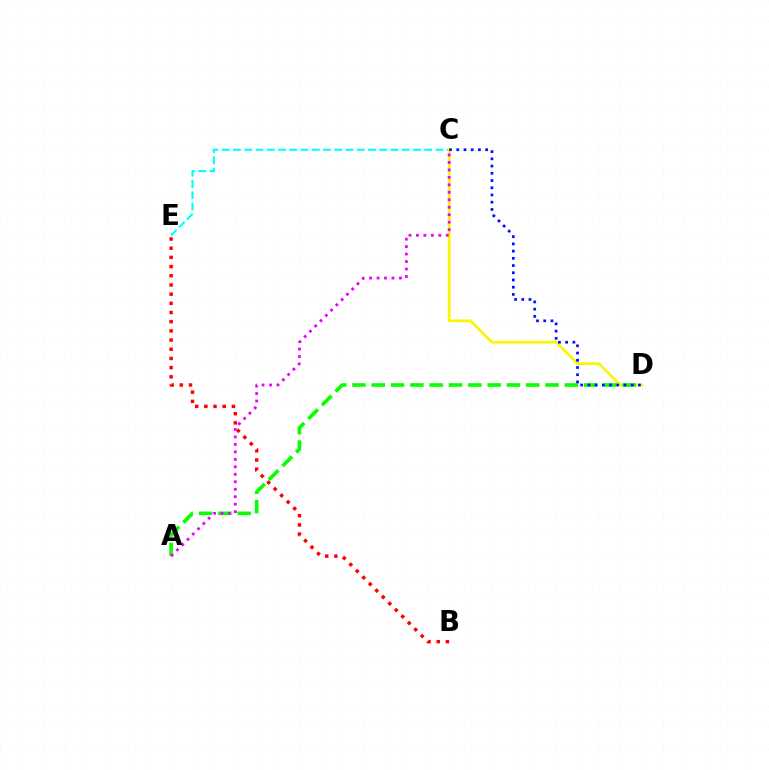{('B', 'E'): [{'color': '#ff0000', 'line_style': 'dotted', 'thickness': 2.5}], ('C', 'E'): [{'color': '#00fff6', 'line_style': 'dashed', 'thickness': 1.53}], ('C', 'D'): [{'color': '#fcf500', 'line_style': 'solid', 'thickness': 1.94}, {'color': '#0010ff', 'line_style': 'dotted', 'thickness': 1.96}], ('A', 'D'): [{'color': '#08ff00', 'line_style': 'dashed', 'thickness': 2.62}], ('A', 'C'): [{'color': '#ee00ff', 'line_style': 'dotted', 'thickness': 2.03}]}